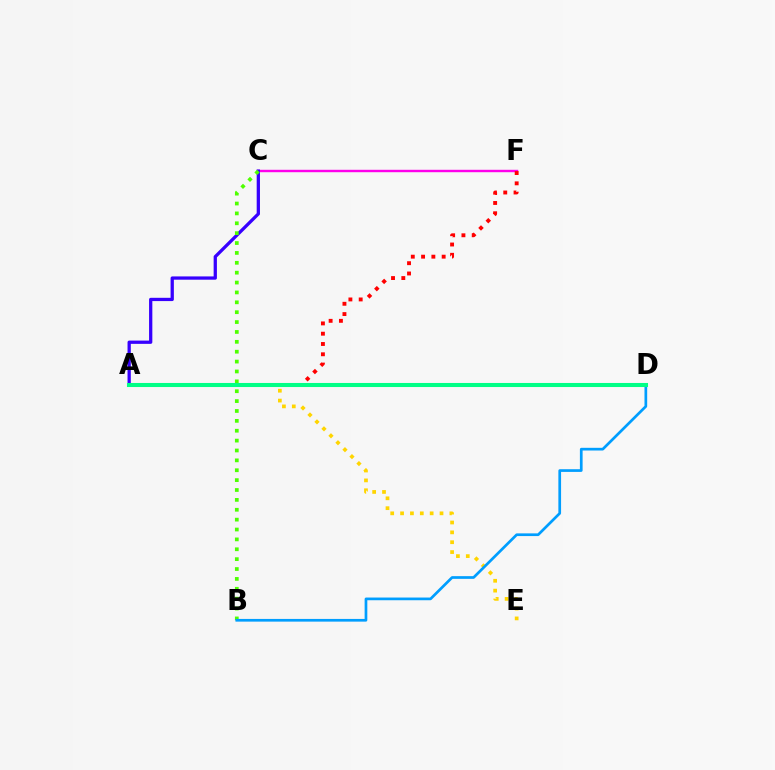{('C', 'F'): [{'color': '#ff00ed', 'line_style': 'solid', 'thickness': 1.74}], ('A', 'E'): [{'color': '#ffd500', 'line_style': 'dotted', 'thickness': 2.68}], ('A', 'F'): [{'color': '#ff0000', 'line_style': 'dotted', 'thickness': 2.8}], ('A', 'C'): [{'color': '#3700ff', 'line_style': 'solid', 'thickness': 2.36}], ('B', 'C'): [{'color': '#4fff00', 'line_style': 'dotted', 'thickness': 2.68}], ('B', 'D'): [{'color': '#009eff', 'line_style': 'solid', 'thickness': 1.94}], ('A', 'D'): [{'color': '#00ff86', 'line_style': 'solid', 'thickness': 2.93}]}